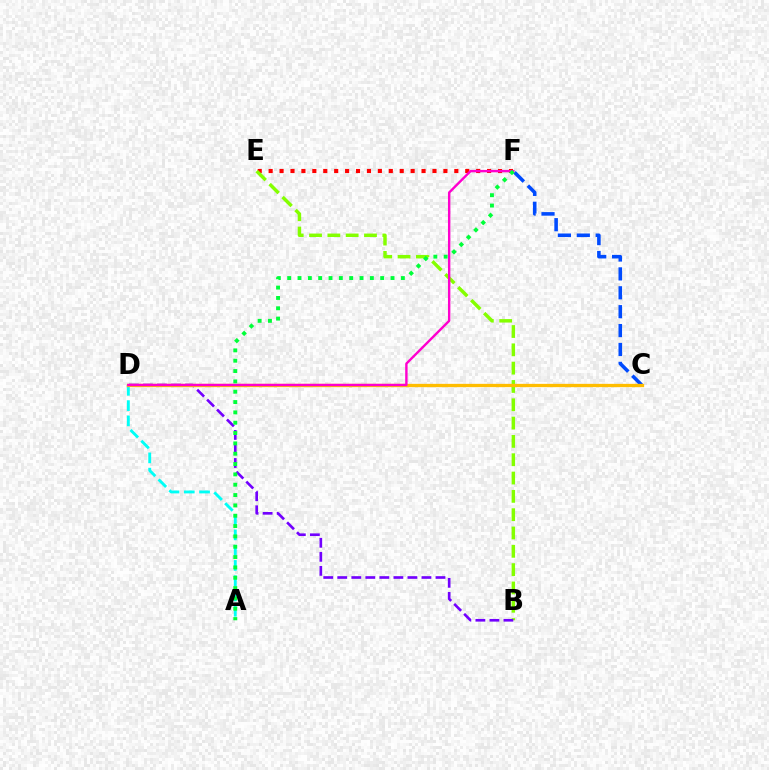{('C', 'F'): [{'color': '#004bff', 'line_style': 'dashed', 'thickness': 2.57}], ('E', 'F'): [{'color': '#ff0000', 'line_style': 'dotted', 'thickness': 2.97}], ('A', 'D'): [{'color': '#00fff6', 'line_style': 'dashed', 'thickness': 2.08}], ('B', 'E'): [{'color': '#84ff00', 'line_style': 'dashed', 'thickness': 2.49}], ('B', 'D'): [{'color': '#7200ff', 'line_style': 'dashed', 'thickness': 1.91}], ('C', 'D'): [{'color': '#ffbd00', 'line_style': 'solid', 'thickness': 2.37}], ('D', 'F'): [{'color': '#ff00cf', 'line_style': 'solid', 'thickness': 1.73}], ('A', 'F'): [{'color': '#00ff39', 'line_style': 'dotted', 'thickness': 2.81}]}